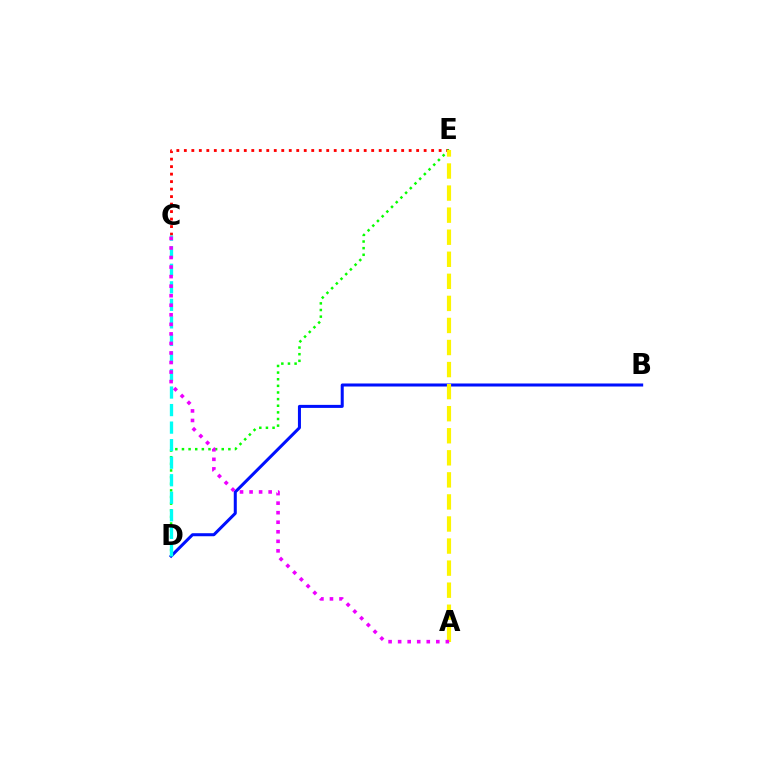{('C', 'E'): [{'color': '#ff0000', 'line_style': 'dotted', 'thickness': 2.04}], ('D', 'E'): [{'color': '#08ff00', 'line_style': 'dotted', 'thickness': 1.8}], ('B', 'D'): [{'color': '#0010ff', 'line_style': 'solid', 'thickness': 2.18}], ('C', 'D'): [{'color': '#00fff6', 'line_style': 'dashed', 'thickness': 2.38}], ('A', 'E'): [{'color': '#fcf500', 'line_style': 'dashed', 'thickness': 3.0}], ('A', 'C'): [{'color': '#ee00ff', 'line_style': 'dotted', 'thickness': 2.59}]}